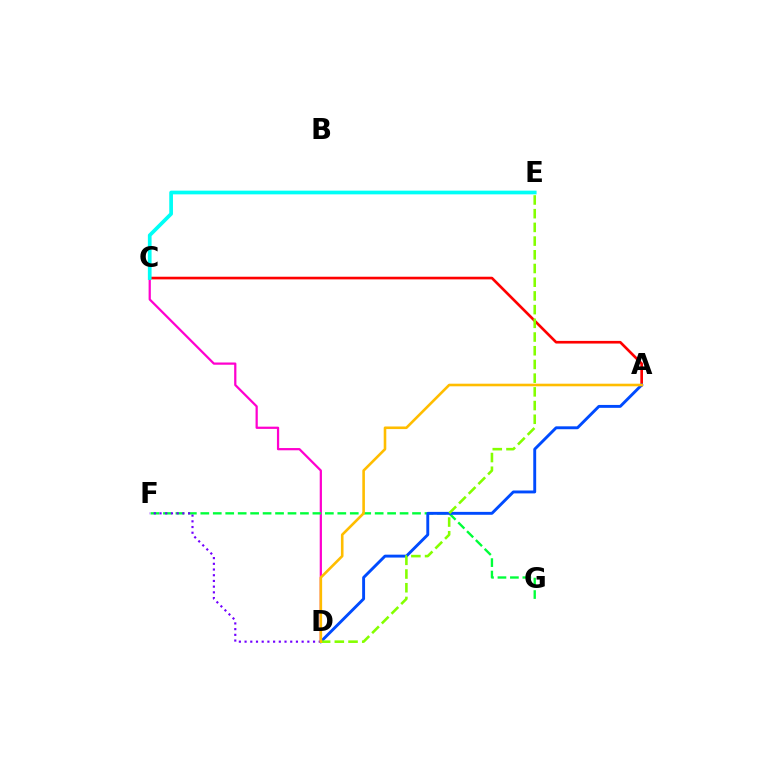{('C', 'D'): [{'color': '#ff00cf', 'line_style': 'solid', 'thickness': 1.61}], ('A', 'C'): [{'color': '#ff0000', 'line_style': 'solid', 'thickness': 1.91}], ('F', 'G'): [{'color': '#00ff39', 'line_style': 'dashed', 'thickness': 1.69}], ('C', 'E'): [{'color': '#00fff6', 'line_style': 'solid', 'thickness': 2.67}], ('A', 'D'): [{'color': '#004bff', 'line_style': 'solid', 'thickness': 2.09}, {'color': '#ffbd00', 'line_style': 'solid', 'thickness': 1.87}], ('D', 'F'): [{'color': '#7200ff', 'line_style': 'dotted', 'thickness': 1.55}], ('D', 'E'): [{'color': '#84ff00', 'line_style': 'dashed', 'thickness': 1.86}]}